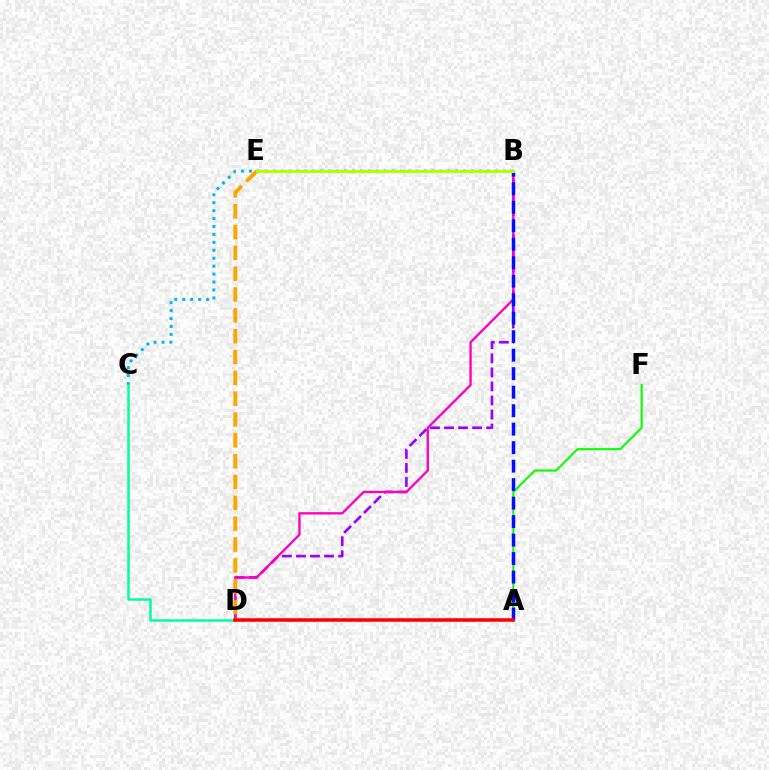{('B', 'D'): [{'color': '#9b00ff', 'line_style': 'dashed', 'thickness': 1.91}, {'color': '#ff00bd', 'line_style': 'solid', 'thickness': 1.69}], ('B', 'C'): [{'color': '#00b5ff', 'line_style': 'dotted', 'thickness': 2.16}], ('C', 'D'): [{'color': '#00ff9d', 'line_style': 'solid', 'thickness': 1.8}], ('A', 'F'): [{'color': '#08ff00', 'line_style': 'solid', 'thickness': 1.51}], ('A', 'B'): [{'color': '#0010ff', 'line_style': 'dashed', 'thickness': 2.51}], ('D', 'E'): [{'color': '#ffa500', 'line_style': 'dashed', 'thickness': 2.83}], ('B', 'E'): [{'color': '#b3ff00', 'line_style': 'solid', 'thickness': 2.13}], ('A', 'D'): [{'color': '#ff0000', 'line_style': 'solid', 'thickness': 2.56}]}